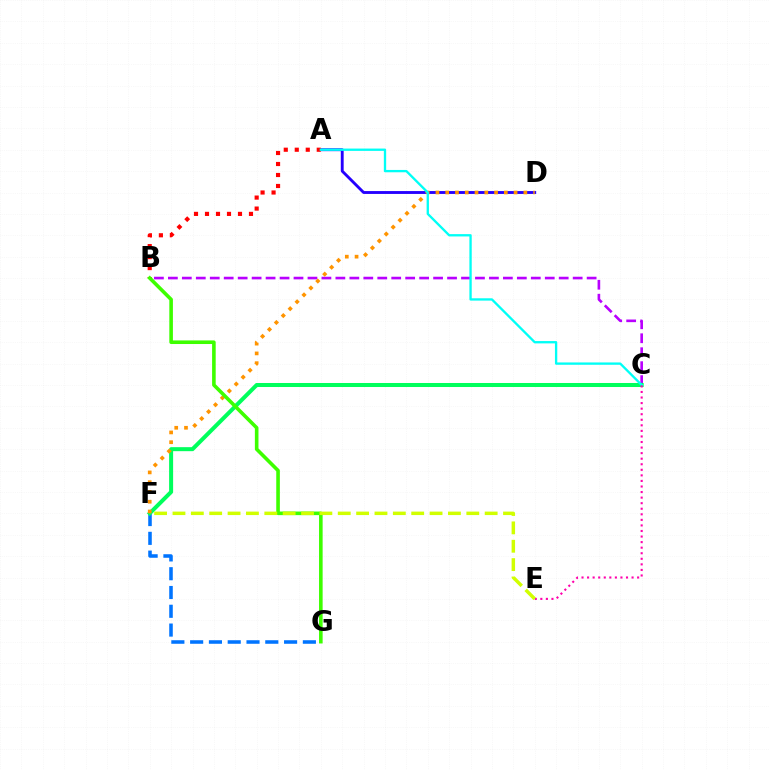{('A', 'D'): [{'color': '#2500ff', 'line_style': 'solid', 'thickness': 2.07}], ('F', 'G'): [{'color': '#0074ff', 'line_style': 'dashed', 'thickness': 2.55}], ('A', 'B'): [{'color': '#ff0000', 'line_style': 'dotted', 'thickness': 2.99}], ('B', 'C'): [{'color': '#b900ff', 'line_style': 'dashed', 'thickness': 1.9}], ('C', 'F'): [{'color': '#00ff5c', 'line_style': 'solid', 'thickness': 2.89}], ('D', 'F'): [{'color': '#ff9400', 'line_style': 'dotted', 'thickness': 2.65}], ('A', 'C'): [{'color': '#00fff6', 'line_style': 'solid', 'thickness': 1.68}], ('B', 'G'): [{'color': '#3dff00', 'line_style': 'solid', 'thickness': 2.59}], ('C', 'E'): [{'color': '#ff00ac', 'line_style': 'dotted', 'thickness': 1.51}], ('E', 'F'): [{'color': '#d1ff00', 'line_style': 'dashed', 'thickness': 2.49}]}